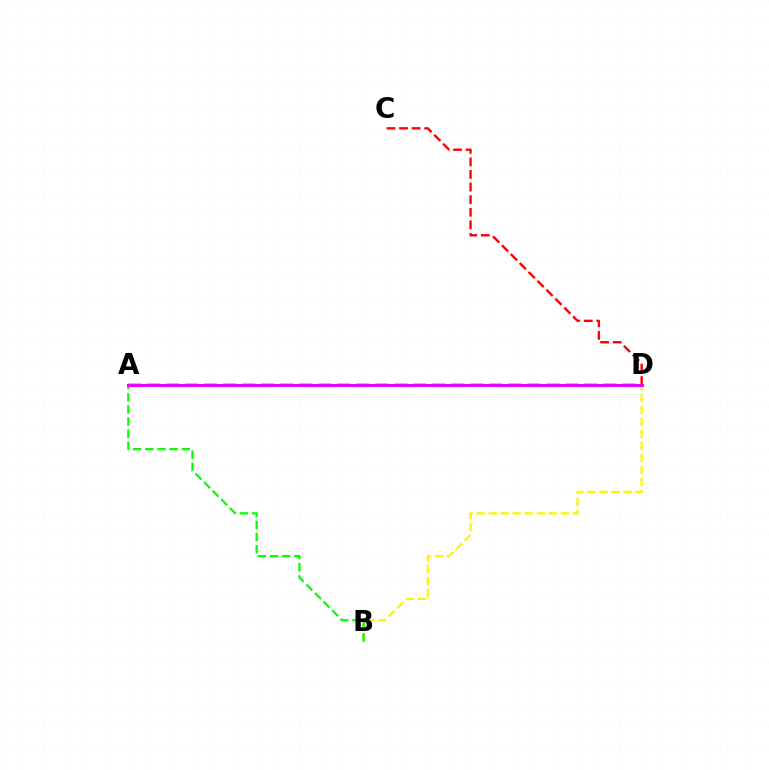{('B', 'D'): [{'color': '#fcf500', 'line_style': 'dashed', 'thickness': 1.63}], ('A', 'B'): [{'color': '#08ff00', 'line_style': 'dashed', 'thickness': 1.65}], ('A', 'D'): [{'color': '#00fff6', 'line_style': 'dashed', 'thickness': 2.58}, {'color': '#0010ff', 'line_style': 'dashed', 'thickness': 1.83}, {'color': '#ee00ff', 'line_style': 'solid', 'thickness': 2.11}], ('C', 'D'): [{'color': '#ff0000', 'line_style': 'dashed', 'thickness': 1.71}]}